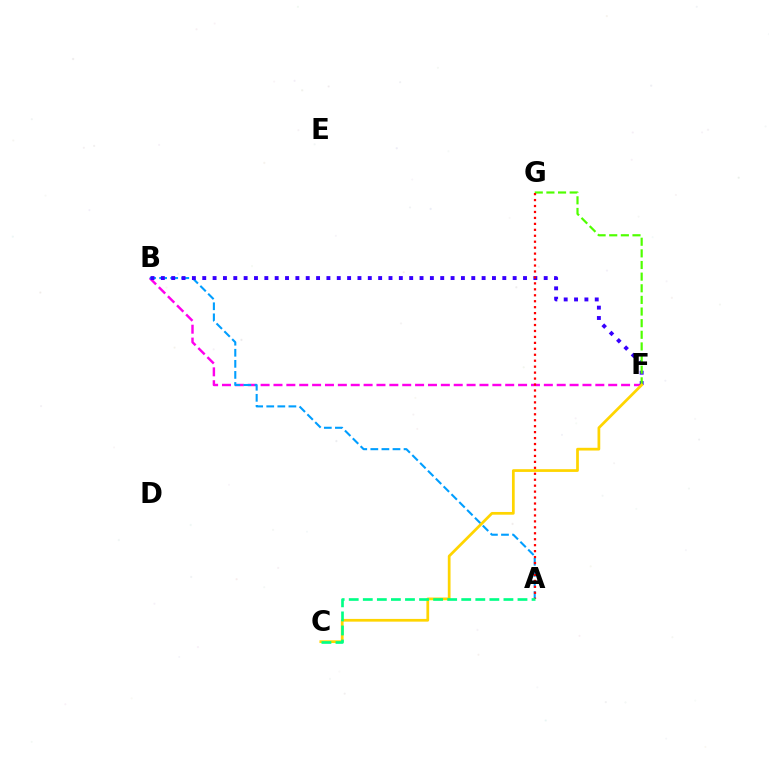{('B', 'F'): [{'color': '#ff00ed', 'line_style': 'dashed', 'thickness': 1.75}, {'color': '#3700ff', 'line_style': 'dotted', 'thickness': 2.81}], ('A', 'B'): [{'color': '#009eff', 'line_style': 'dashed', 'thickness': 1.5}], ('F', 'G'): [{'color': '#4fff00', 'line_style': 'dashed', 'thickness': 1.58}], ('C', 'F'): [{'color': '#ffd500', 'line_style': 'solid', 'thickness': 1.97}], ('A', 'G'): [{'color': '#ff0000', 'line_style': 'dotted', 'thickness': 1.62}], ('A', 'C'): [{'color': '#00ff86', 'line_style': 'dashed', 'thickness': 1.91}]}